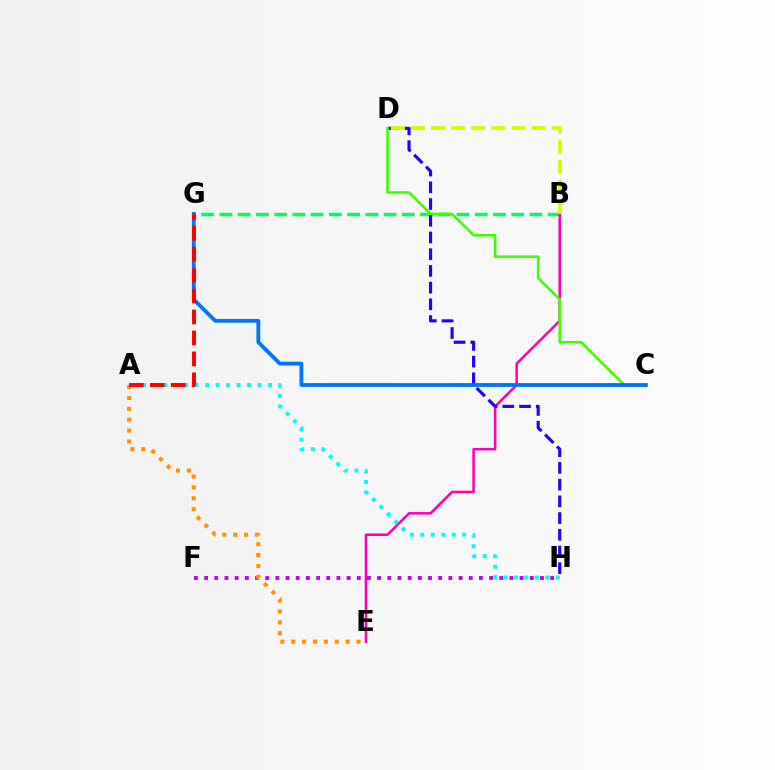{('B', 'G'): [{'color': '#00ff5c', 'line_style': 'dashed', 'thickness': 2.48}], ('B', 'E'): [{'color': '#ff00ac', 'line_style': 'solid', 'thickness': 1.82}], ('F', 'H'): [{'color': '#b900ff', 'line_style': 'dotted', 'thickness': 2.77}], ('D', 'H'): [{'color': '#2500ff', 'line_style': 'dashed', 'thickness': 2.27}], ('C', 'D'): [{'color': '#3dff00', 'line_style': 'solid', 'thickness': 1.86}], ('A', 'H'): [{'color': '#00fff6', 'line_style': 'dotted', 'thickness': 2.85}], ('C', 'G'): [{'color': '#0074ff', 'line_style': 'solid', 'thickness': 2.74}], ('A', 'E'): [{'color': '#ff9400', 'line_style': 'dotted', 'thickness': 2.96}], ('B', 'D'): [{'color': '#d1ff00', 'line_style': 'dashed', 'thickness': 2.73}], ('A', 'G'): [{'color': '#ff0000', 'line_style': 'dashed', 'thickness': 2.85}]}